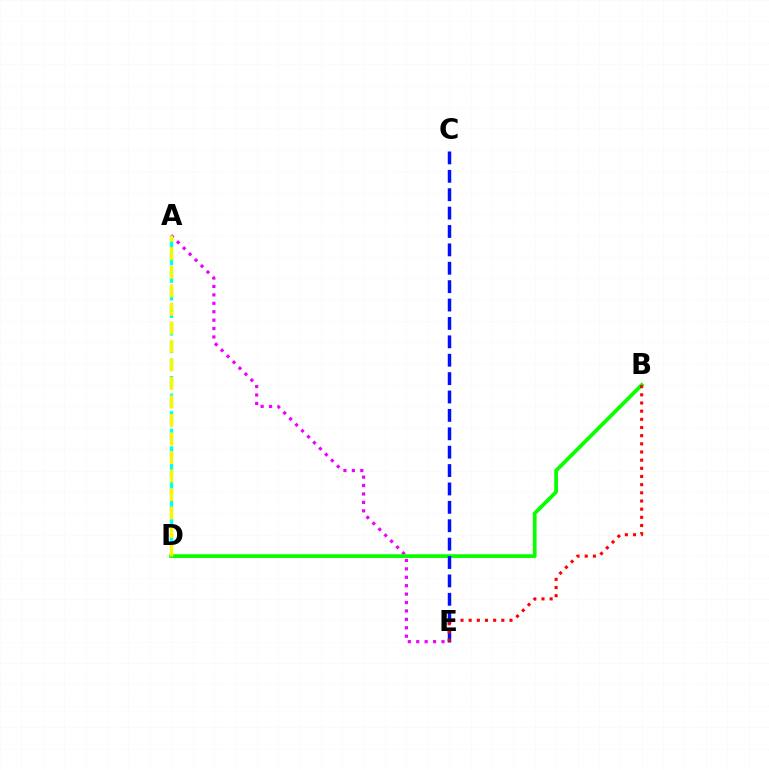{('A', 'D'): [{'color': '#00fff6', 'line_style': 'dashed', 'thickness': 2.39}, {'color': '#fcf500', 'line_style': 'dashed', 'thickness': 2.52}], ('A', 'E'): [{'color': '#ee00ff', 'line_style': 'dotted', 'thickness': 2.29}], ('B', 'D'): [{'color': '#08ff00', 'line_style': 'solid', 'thickness': 2.68}], ('C', 'E'): [{'color': '#0010ff', 'line_style': 'dashed', 'thickness': 2.5}], ('B', 'E'): [{'color': '#ff0000', 'line_style': 'dotted', 'thickness': 2.22}]}